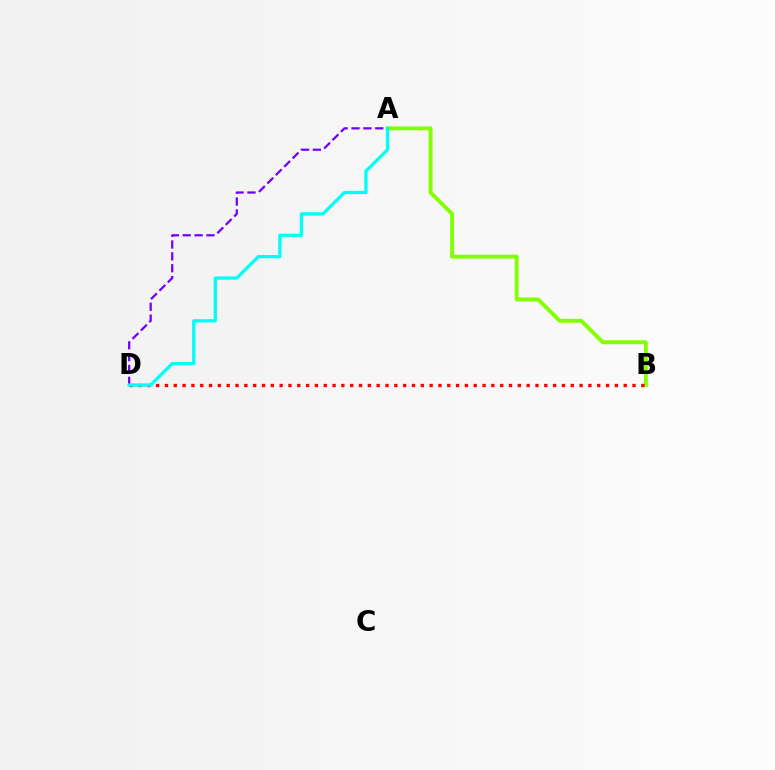{('A', 'D'): [{'color': '#7200ff', 'line_style': 'dashed', 'thickness': 1.61}, {'color': '#00fff6', 'line_style': 'solid', 'thickness': 2.35}], ('A', 'B'): [{'color': '#84ff00', 'line_style': 'solid', 'thickness': 2.83}], ('B', 'D'): [{'color': '#ff0000', 'line_style': 'dotted', 'thickness': 2.4}]}